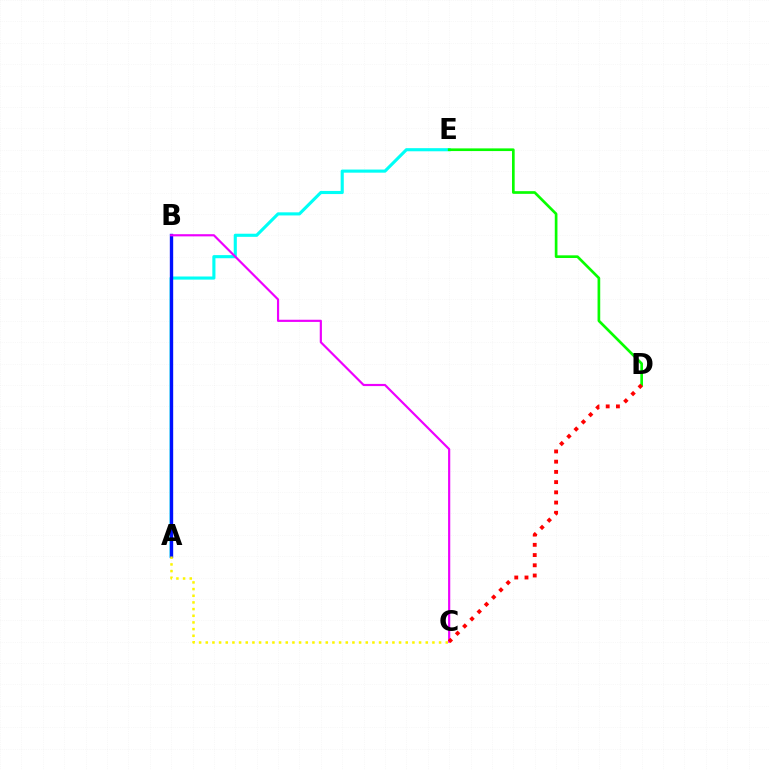{('A', 'E'): [{'color': '#00fff6', 'line_style': 'solid', 'thickness': 2.24}], ('A', 'B'): [{'color': '#0010ff', 'line_style': 'solid', 'thickness': 2.42}], ('A', 'C'): [{'color': '#fcf500', 'line_style': 'dotted', 'thickness': 1.81}], ('D', 'E'): [{'color': '#08ff00', 'line_style': 'solid', 'thickness': 1.93}], ('B', 'C'): [{'color': '#ee00ff', 'line_style': 'solid', 'thickness': 1.57}], ('C', 'D'): [{'color': '#ff0000', 'line_style': 'dotted', 'thickness': 2.78}]}